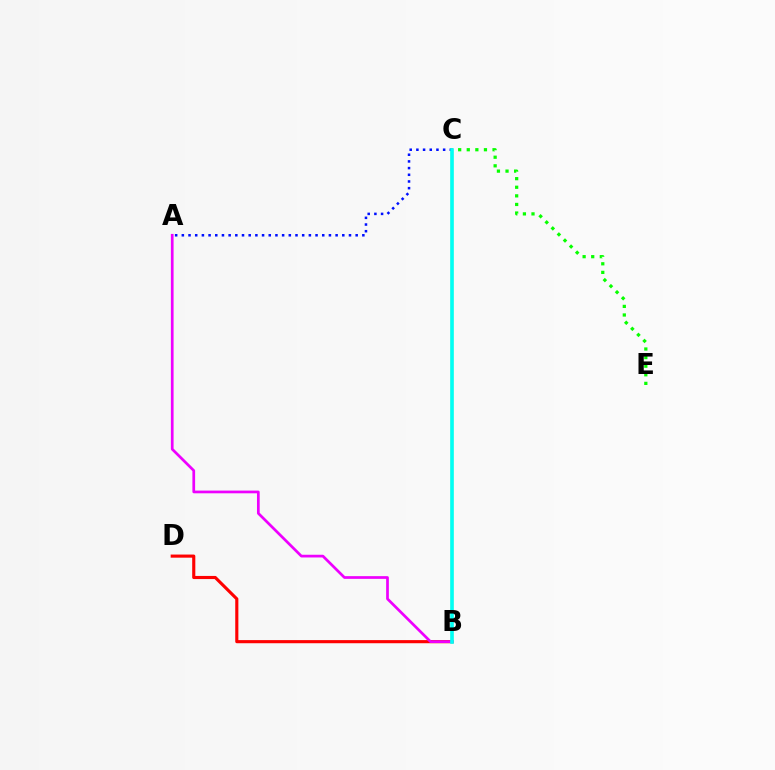{('B', 'C'): [{'color': '#fcf500', 'line_style': 'solid', 'thickness': 1.72}, {'color': '#00fff6', 'line_style': 'solid', 'thickness': 2.6}], ('B', 'D'): [{'color': '#ff0000', 'line_style': 'solid', 'thickness': 2.25}], ('C', 'E'): [{'color': '#08ff00', 'line_style': 'dotted', 'thickness': 2.33}], ('A', 'C'): [{'color': '#0010ff', 'line_style': 'dotted', 'thickness': 1.82}], ('A', 'B'): [{'color': '#ee00ff', 'line_style': 'solid', 'thickness': 1.95}]}